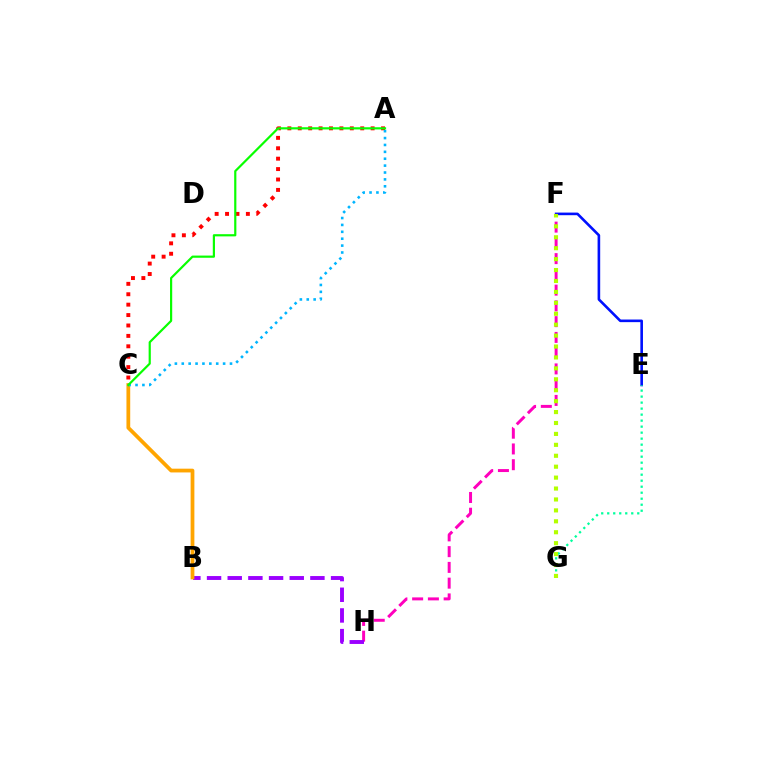{('E', 'F'): [{'color': '#0010ff', 'line_style': 'solid', 'thickness': 1.88}], ('F', 'H'): [{'color': '#ff00bd', 'line_style': 'dashed', 'thickness': 2.14}], ('E', 'G'): [{'color': '#00ff9d', 'line_style': 'dotted', 'thickness': 1.63}], ('B', 'H'): [{'color': '#9b00ff', 'line_style': 'dashed', 'thickness': 2.81}], ('B', 'C'): [{'color': '#ffa500', 'line_style': 'solid', 'thickness': 2.71}], ('F', 'G'): [{'color': '#b3ff00', 'line_style': 'dotted', 'thickness': 2.97}], ('A', 'C'): [{'color': '#ff0000', 'line_style': 'dotted', 'thickness': 2.83}, {'color': '#00b5ff', 'line_style': 'dotted', 'thickness': 1.87}, {'color': '#08ff00', 'line_style': 'solid', 'thickness': 1.58}]}